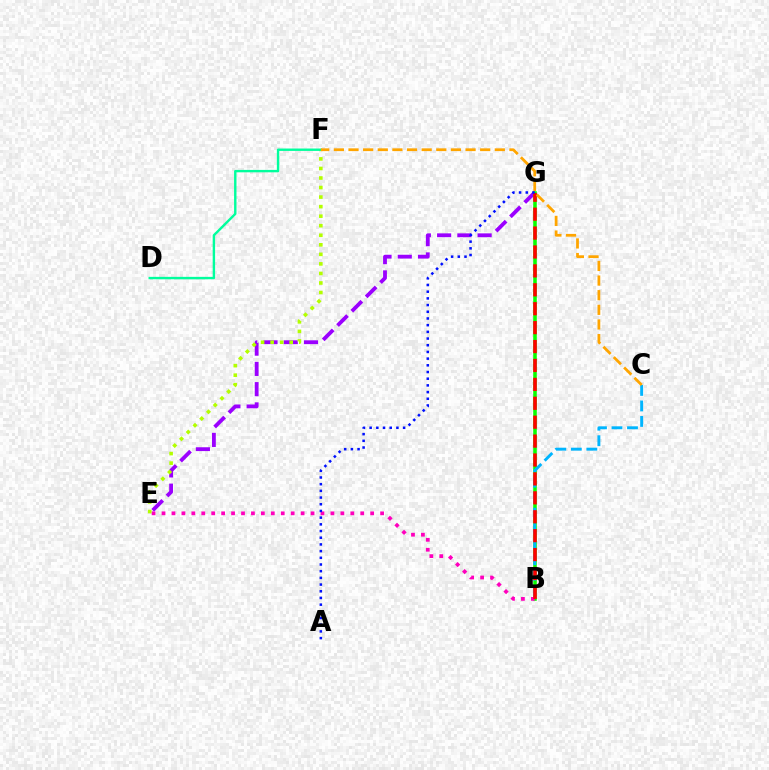{('E', 'G'): [{'color': '#9b00ff', 'line_style': 'dashed', 'thickness': 2.75}], ('B', 'G'): [{'color': '#08ff00', 'line_style': 'solid', 'thickness': 2.56}, {'color': '#ff0000', 'line_style': 'dashed', 'thickness': 2.57}], ('B', 'C'): [{'color': '#00b5ff', 'line_style': 'dashed', 'thickness': 2.11}], ('B', 'E'): [{'color': '#ff00bd', 'line_style': 'dotted', 'thickness': 2.7}], ('A', 'G'): [{'color': '#0010ff', 'line_style': 'dotted', 'thickness': 1.82}], ('E', 'F'): [{'color': '#b3ff00', 'line_style': 'dotted', 'thickness': 2.59}], ('D', 'F'): [{'color': '#00ff9d', 'line_style': 'solid', 'thickness': 1.73}], ('C', 'F'): [{'color': '#ffa500', 'line_style': 'dashed', 'thickness': 1.99}]}